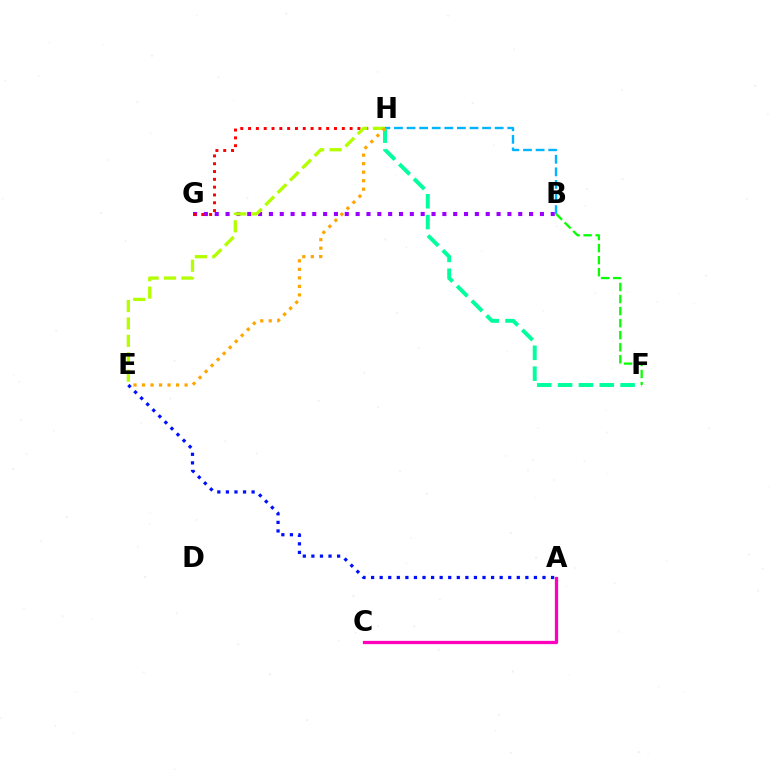{('A', 'E'): [{'color': '#0010ff', 'line_style': 'dotted', 'thickness': 2.33}], ('B', 'G'): [{'color': '#9b00ff', 'line_style': 'dotted', 'thickness': 2.95}], ('G', 'H'): [{'color': '#ff0000', 'line_style': 'dotted', 'thickness': 2.12}], ('B', 'H'): [{'color': '#00b5ff', 'line_style': 'dashed', 'thickness': 1.71}], ('E', 'H'): [{'color': '#b3ff00', 'line_style': 'dashed', 'thickness': 2.37}, {'color': '#ffa500', 'line_style': 'dotted', 'thickness': 2.31}], ('F', 'H'): [{'color': '#00ff9d', 'line_style': 'dashed', 'thickness': 2.83}], ('A', 'C'): [{'color': '#ff00bd', 'line_style': 'solid', 'thickness': 2.36}], ('B', 'F'): [{'color': '#08ff00', 'line_style': 'dashed', 'thickness': 1.64}]}